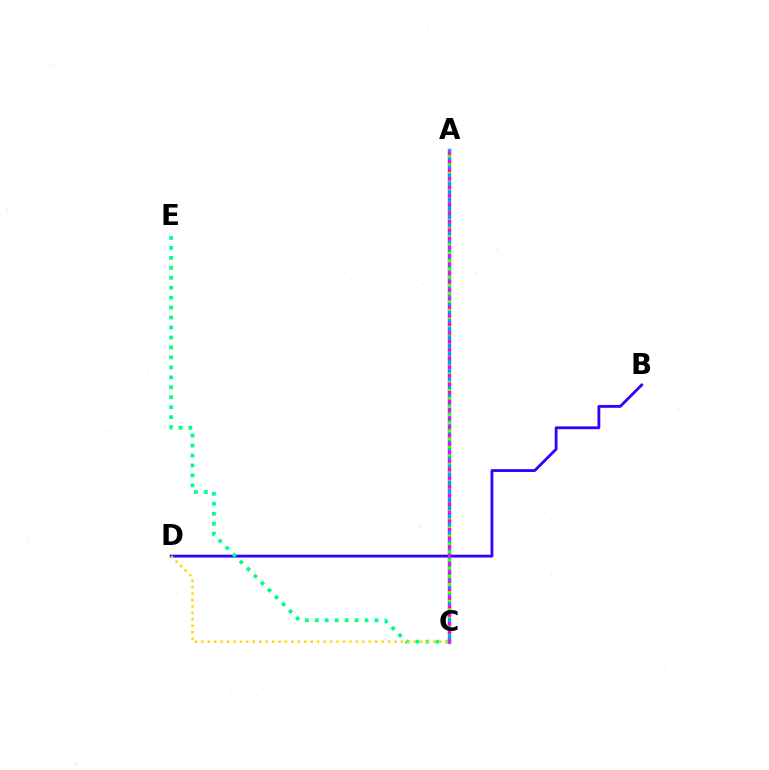{('B', 'D'): [{'color': '#3700ff', 'line_style': 'solid', 'thickness': 2.04}], ('A', 'C'): [{'color': '#ff0000', 'line_style': 'solid', 'thickness': 2.35}, {'color': '#009eff', 'line_style': 'solid', 'thickness': 2.2}, {'color': '#4fff00', 'line_style': 'dotted', 'thickness': 2.2}, {'color': '#ff00ed', 'line_style': 'dotted', 'thickness': 2.32}], ('C', 'E'): [{'color': '#00ff86', 'line_style': 'dotted', 'thickness': 2.7}], ('C', 'D'): [{'color': '#ffd500', 'line_style': 'dotted', 'thickness': 1.75}]}